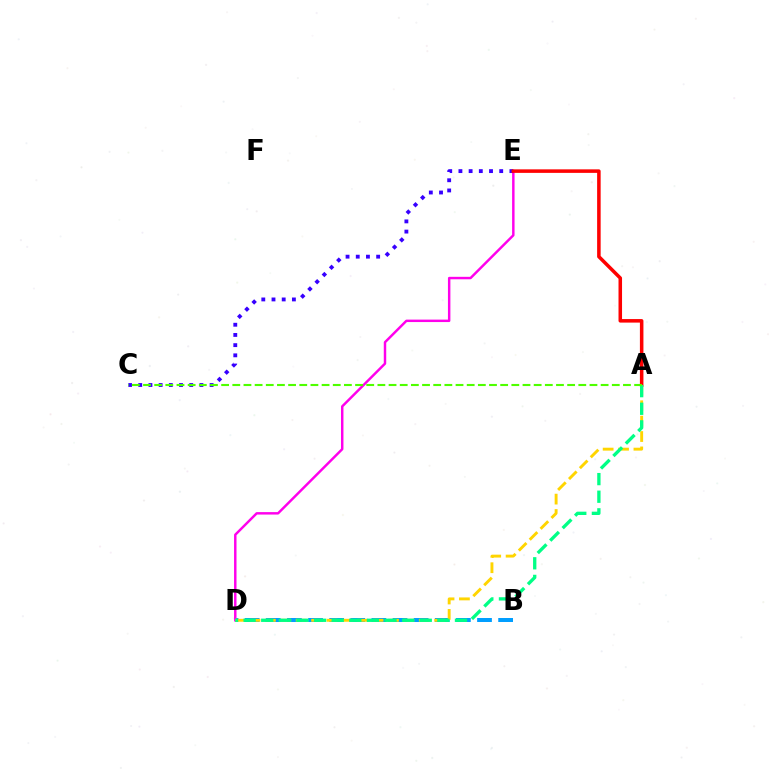{('B', 'D'): [{'color': '#009eff', 'line_style': 'dashed', 'thickness': 2.87}], ('D', 'E'): [{'color': '#ff00ed', 'line_style': 'solid', 'thickness': 1.77}], ('A', 'D'): [{'color': '#ffd500', 'line_style': 'dashed', 'thickness': 2.09}, {'color': '#00ff86', 'line_style': 'dashed', 'thickness': 2.39}], ('C', 'E'): [{'color': '#3700ff', 'line_style': 'dotted', 'thickness': 2.77}], ('A', 'E'): [{'color': '#ff0000', 'line_style': 'solid', 'thickness': 2.54}], ('A', 'C'): [{'color': '#4fff00', 'line_style': 'dashed', 'thickness': 1.52}]}